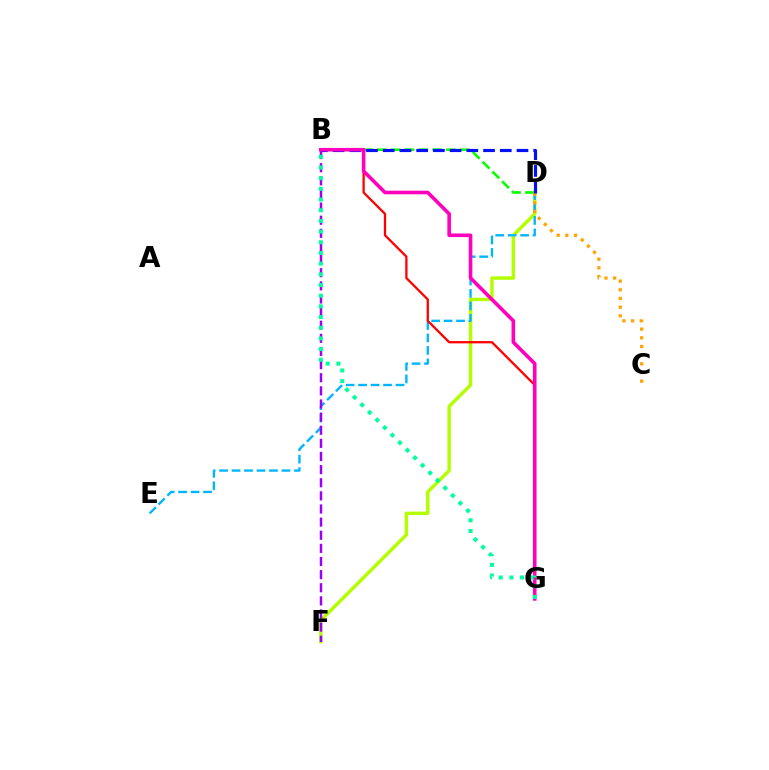{('D', 'F'): [{'color': '#b3ff00', 'line_style': 'solid', 'thickness': 2.47}], ('D', 'E'): [{'color': '#00b5ff', 'line_style': 'dashed', 'thickness': 1.69}], ('B', 'F'): [{'color': '#9b00ff', 'line_style': 'dashed', 'thickness': 1.78}], ('B', 'D'): [{'color': '#08ff00', 'line_style': 'dashed', 'thickness': 1.88}, {'color': '#0010ff', 'line_style': 'dashed', 'thickness': 2.27}], ('B', 'G'): [{'color': '#ff0000', 'line_style': 'solid', 'thickness': 1.64}, {'color': '#ff00bd', 'line_style': 'solid', 'thickness': 2.6}, {'color': '#00ff9d', 'line_style': 'dotted', 'thickness': 2.9}], ('C', 'D'): [{'color': '#ffa500', 'line_style': 'dotted', 'thickness': 2.36}]}